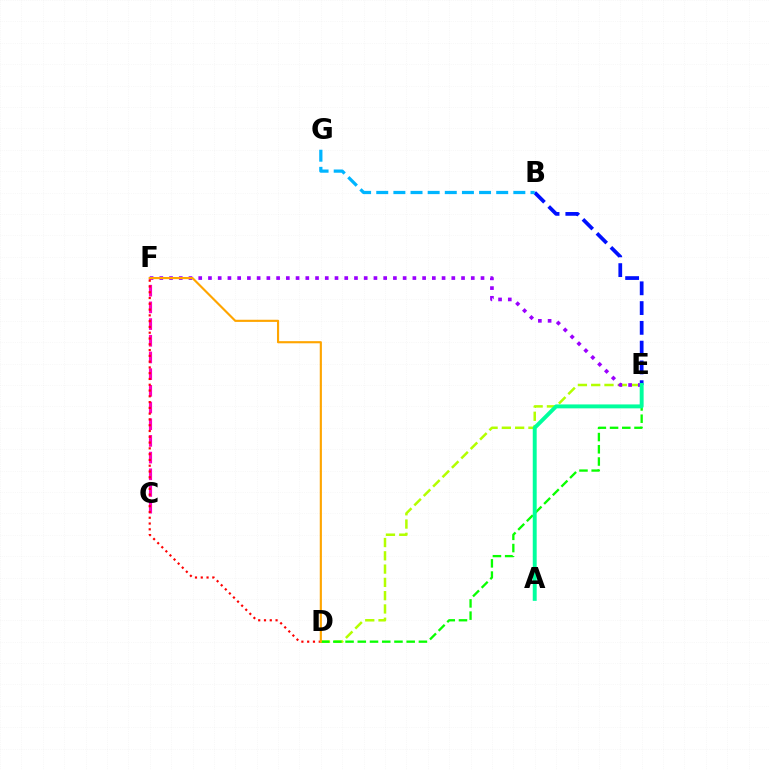{('D', 'E'): [{'color': '#b3ff00', 'line_style': 'dashed', 'thickness': 1.8}, {'color': '#08ff00', 'line_style': 'dashed', 'thickness': 1.66}], ('B', 'E'): [{'color': '#0010ff', 'line_style': 'dashed', 'thickness': 2.69}], ('E', 'F'): [{'color': '#9b00ff', 'line_style': 'dotted', 'thickness': 2.64}], ('B', 'G'): [{'color': '#00b5ff', 'line_style': 'dashed', 'thickness': 2.33}], ('C', 'F'): [{'color': '#ff00bd', 'line_style': 'dashed', 'thickness': 2.27}], ('A', 'E'): [{'color': '#00ff9d', 'line_style': 'solid', 'thickness': 2.83}], ('D', 'F'): [{'color': '#ff0000', 'line_style': 'dotted', 'thickness': 1.57}, {'color': '#ffa500', 'line_style': 'solid', 'thickness': 1.55}]}